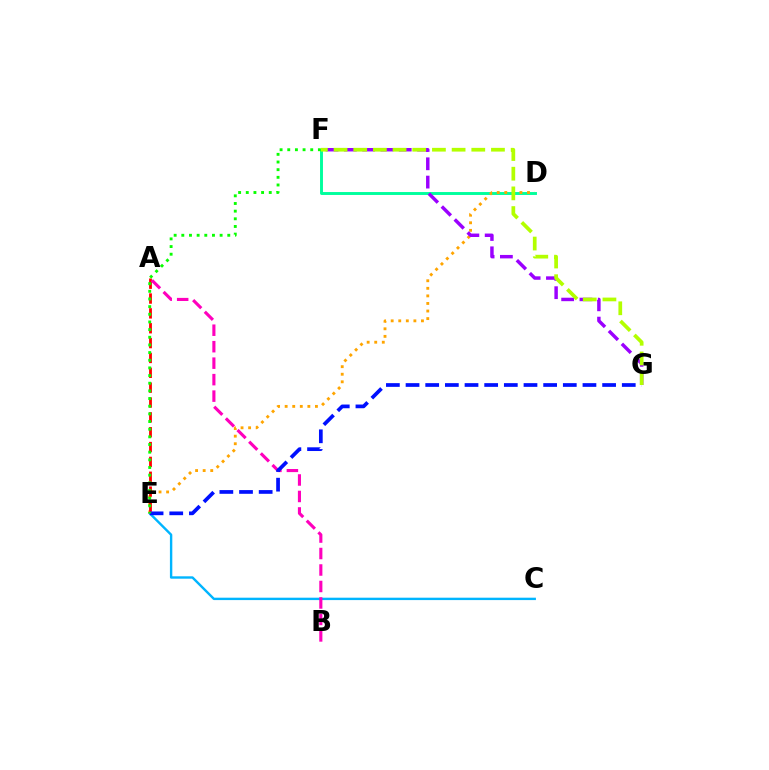{('D', 'F'): [{'color': '#00ff9d', 'line_style': 'solid', 'thickness': 2.1}], ('C', 'E'): [{'color': '#00b5ff', 'line_style': 'solid', 'thickness': 1.72}], ('D', 'E'): [{'color': '#ffa500', 'line_style': 'dotted', 'thickness': 2.06}], ('A', 'E'): [{'color': '#ff0000', 'line_style': 'dashed', 'thickness': 2.02}], ('A', 'B'): [{'color': '#ff00bd', 'line_style': 'dashed', 'thickness': 2.24}], ('F', 'G'): [{'color': '#9b00ff', 'line_style': 'dashed', 'thickness': 2.49}, {'color': '#b3ff00', 'line_style': 'dashed', 'thickness': 2.67}], ('E', 'G'): [{'color': '#0010ff', 'line_style': 'dashed', 'thickness': 2.67}], ('E', 'F'): [{'color': '#08ff00', 'line_style': 'dotted', 'thickness': 2.08}]}